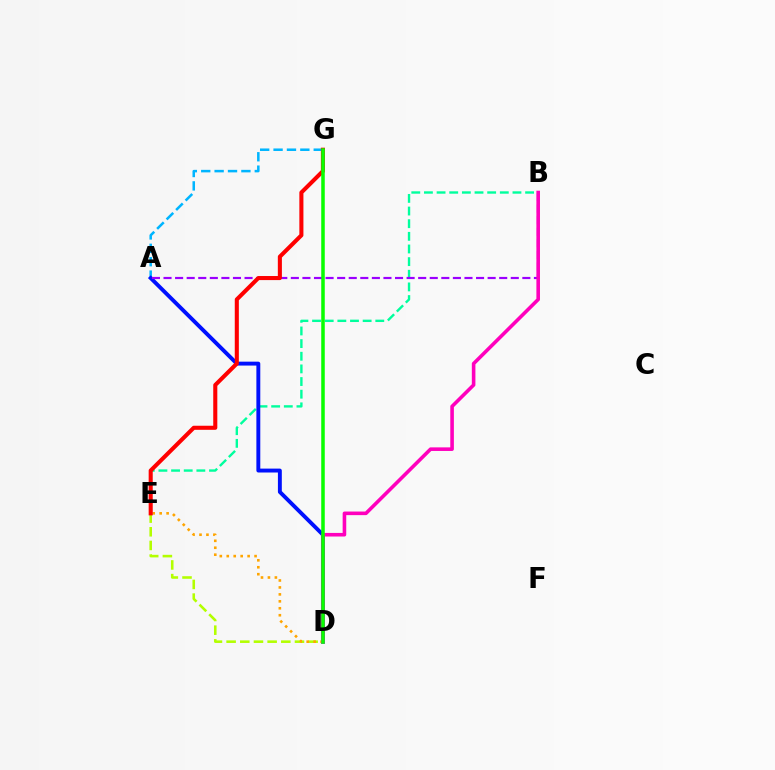{('B', 'E'): [{'color': '#00ff9d', 'line_style': 'dashed', 'thickness': 1.72}], ('A', 'G'): [{'color': '#00b5ff', 'line_style': 'dashed', 'thickness': 1.82}], ('A', 'D'): [{'color': '#0010ff', 'line_style': 'solid', 'thickness': 2.81}], ('A', 'B'): [{'color': '#9b00ff', 'line_style': 'dashed', 'thickness': 1.57}], ('D', 'E'): [{'color': '#b3ff00', 'line_style': 'dashed', 'thickness': 1.86}, {'color': '#ffa500', 'line_style': 'dotted', 'thickness': 1.89}], ('B', 'D'): [{'color': '#ff00bd', 'line_style': 'solid', 'thickness': 2.58}], ('E', 'G'): [{'color': '#ff0000', 'line_style': 'solid', 'thickness': 2.93}], ('D', 'G'): [{'color': '#08ff00', 'line_style': 'solid', 'thickness': 2.54}]}